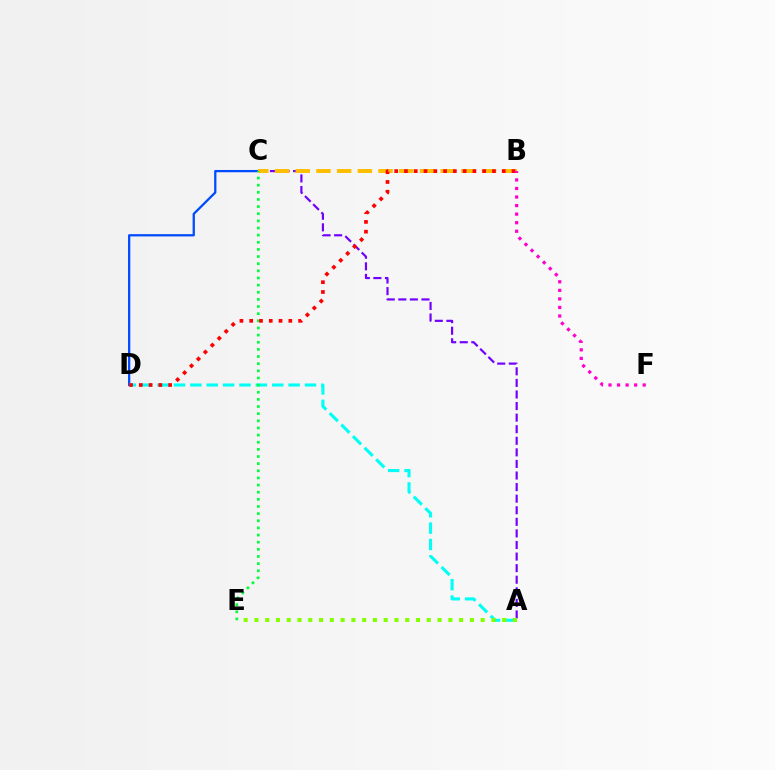{('A', 'C'): [{'color': '#7200ff', 'line_style': 'dashed', 'thickness': 1.57}], ('C', 'D'): [{'color': '#004bff', 'line_style': 'solid', 'thickness': 1.63}], ('B', 'C'): [{'color': '#ffbd00', 'line_style': 'dashed', 'thickness': 2.81}], ('A', 'D'): [{'color': '#00fff6', 'line_style': 'dashed', 'thickness': 2.22}], ('C', 'E'): [{'color': '#00ff39', 'line_style': 'dotted', 'thickness': 1.94}], ('B', 'D'): [{'color': '#ff0000', 'line_style': 'dotted', 'thickness': 2.66}], ('A', 'E'): [{'color': '#84ff00', 'line_style': 'dotted', 'thickness': 2.93}], ('B', 'F'): [{'color': '#ff00cf', 'line_style': 'dotted', 'thickness': 2.32}]}